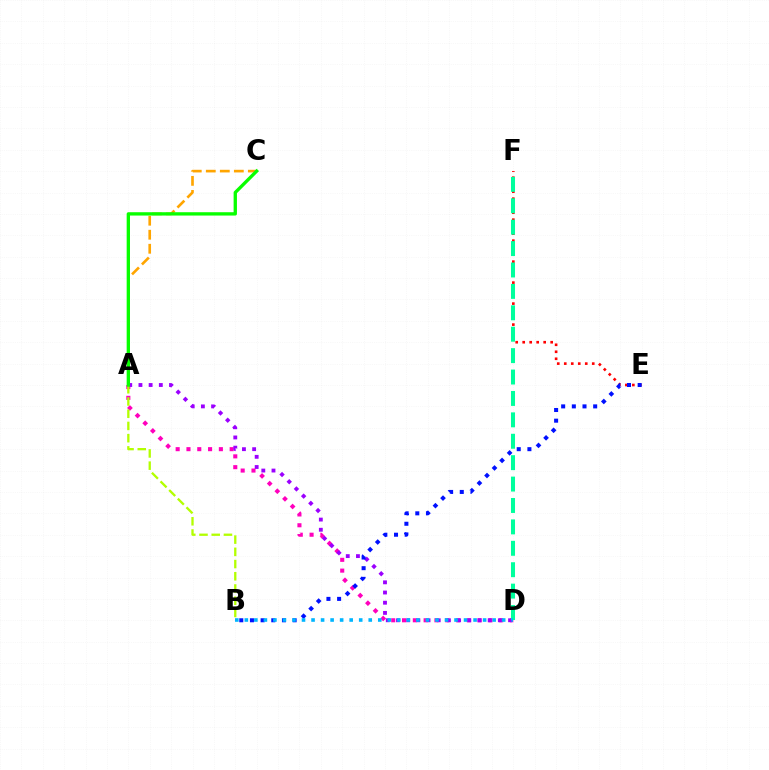{('A', 'C'): [{'color': '#ffa500', 'line_style': 'dashed', 'thickness': 1.9}, {'color': '#08ff00', 'line_style': 'solid', 'thickness': 2.4}], ('A', 'D'): [{'color': '#ff00bd', 'line_style': 'dotted', 'thickness': 2.93}, {'color': '#9b00ff', 'line_style': 'dotted', 'thickness': 2.77}], ('A', 'B'): [{'color': '#b3ff00', 'line_style': 'dashed', 'thickness': 1.66}], ('E', 'F'): [{'color': '#ff0000', 'line_style': 'dotted', 'thickness': 1.9}], ('B', 'E'): [{'color': '#0010ff', 'line_style': 'dotted', 'thickness': 2.9}], ('D', 'F'): [{'color': '#00ff9d', 'line_style': 'dashed', 'thickness': 2.91}], ('B', 'D'): [{'color': '#00b5ff', 'line_style': 'dotted', 'thickness': 2.59}]}